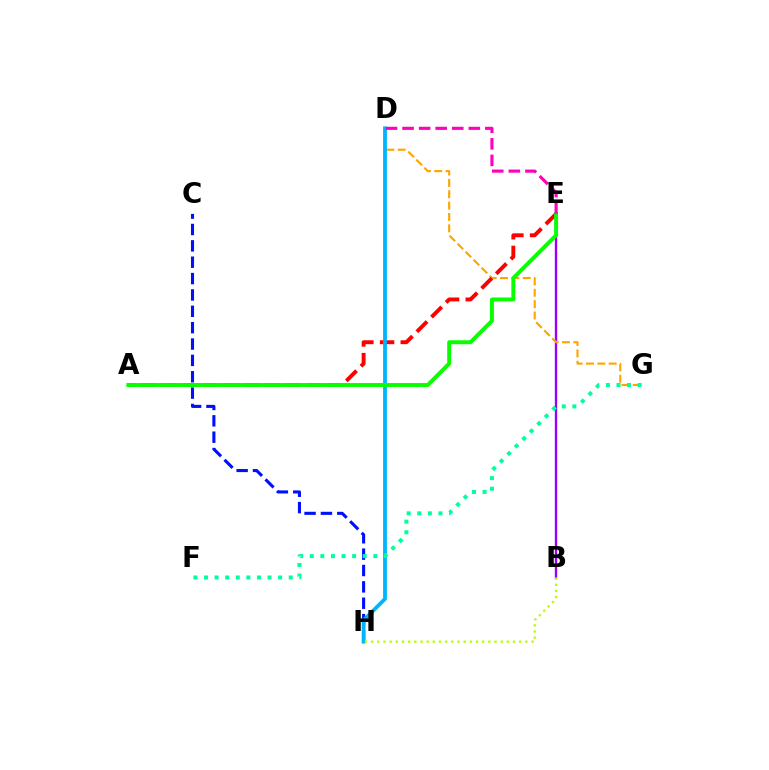{('B', 'E'): [{'color': '#9b00ff', 'line_style': 'solid', 'thickness': 1.7}], ('D', 'G'): [{'color': '#ffa500', 'line_style': 'dashed', 'thickness': 1.54}], ('C', 'H'): [{'color': '#0010ff', 'line_style': 'dashed', 'thickness': 2.22}], ('A', 'E'): [{'color': '#ff0000', 'line_style': 'dashed', 'thickness': 2.81}, {'color': '#08ff00', 'line_style': 'solid', 'thickness': 2.82}], ('D', 'H'): [{'color': '#00b5ff', 'line_style': 'solid', 'thickness': 2.75}], ('B', 'H'): [{'color': '#b3ff00', 'line_style': 'dotted', 'thickness': 1.68}], ('F', 'G'): [{'color': '#00ff9d', 'line_style': 'dotted', 'thickness': 2.88}], ('D', 'E'): [{'color': '#ff00bd', 'line_style': 'dashed', 'thickness': 2.25}]}